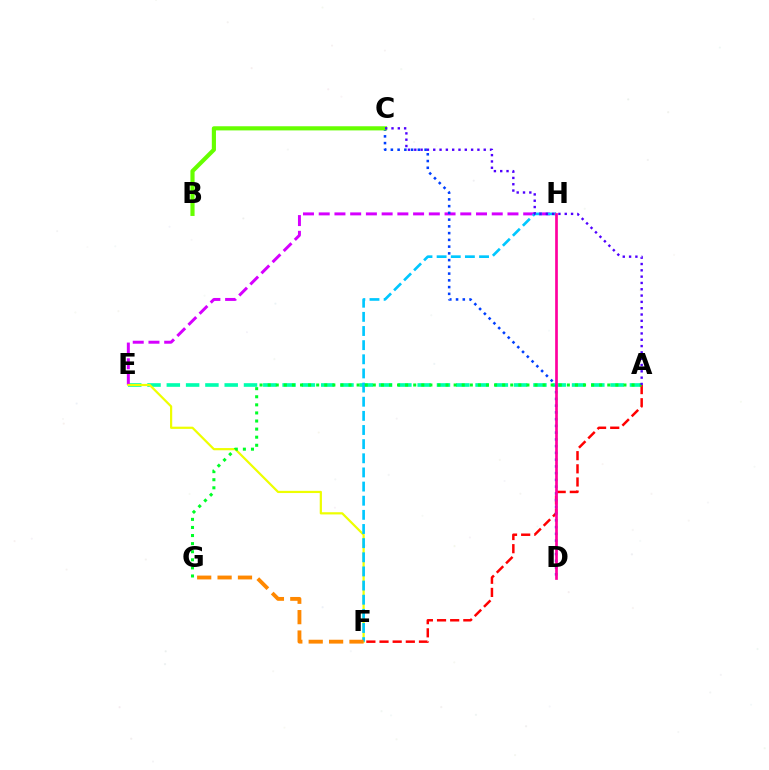{('A', 'E'): [{'color': '#00ffaf', 'line_style': 'dashed', 'thickness': 2.62}], ('E', 'H'): [{'color': '#d600ff', 'line_style': 'dashed', 'thickness': 2.14}], ('A', 'F'): [{'color': '#ff0000', 'line_style': 'dashed', 'thickness': 1.79}], ('E', 'F'): [{'color': '#eeff00', 'line_style': 'solid', 'thickness': 1.59}], ('F', 'H'): [{'color': '#00c7ff', 'line_style': 'dashed', 'thickness': 1.92}], ('C', 'D'): [{'color': '#003fff', 'line_style': 'dotted', 'thickness': 1.83}], ('B', 'C'): [{'color': '#66ff00', 'line_style': 'solid', 'thickness': 2.99}], ('A', 'G'): [{'color': '#00ff27', 'line_style': 'dotted', 'thickness': 2.2}], ('A', 'C'): [{'color': '#4f00ff', 'line_style': 'dotted', 'thickness': 1.72}], ('F', 'G'): [{'color': '#ff8800', 'line_style': 'dashed', 'thickness': 2.77}], ('D', 'H'): [{'color': '#ff00a0', 'line_style': 'solid', 'thickness': 1.94}]}